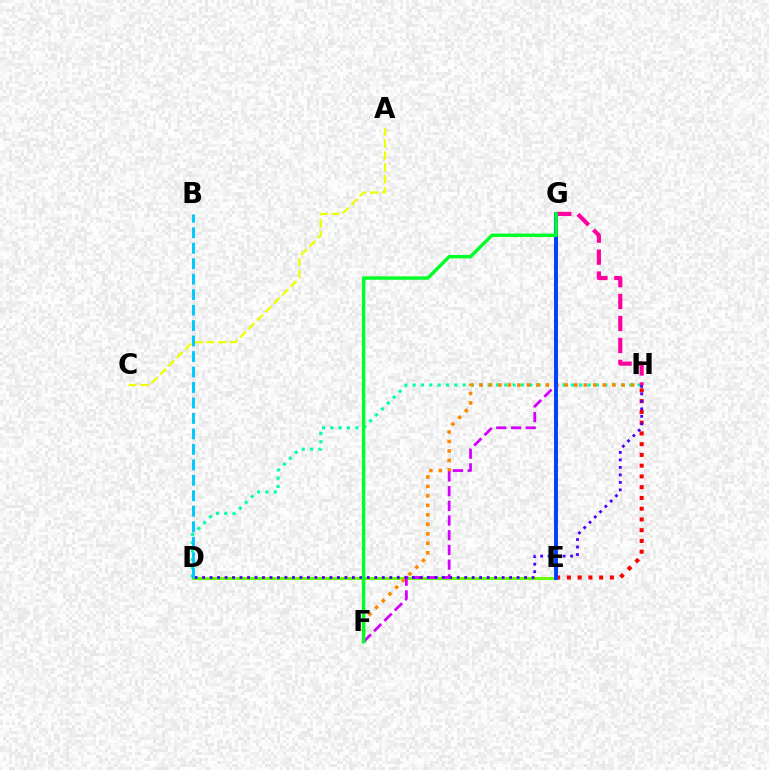{('E', 'H'): [{'color': '#ff0000', 'line_style': 'dotted', 'thickness': 2.92}], ('A', 'C'): [{'color': '#eeff00', 'line_style': 'dashed', 'thickness': 1.62}], ('D', 'E'): [{'color': '#66ff00', 'line_style': 'solid', 'thickness': 2.14}], ('D', 'H'): [{'color': '#00ffaf', 'line_style': 'dotted', 'thickness': 2.26}, {'color': '#4f00ff', 'line_style': 'dotted', 'thickness': 2.03}], ('F', 'H'): [{'color': '#ff8800', 'line_style': 'dotted', 'thickness': 2.57}], ('F', 'G'): [{'color': '#d600ff', 'line_style': 'dashed', 'thickness': 2.0}, {'color': '#00ff27', 'line_style': 'solid', 'thickness': 2.47}], ('G', 'H'): [{'color': '#ff00a0', 'line_style': 'dashed', 'thickness': 2.98}], ('E', 'G'): [{'color': '#003fff', 'line_style': 'solid', 'thickness': 2.82}], ('B', 'D'): [{'color': '#00c7ff', 'line_style': 'dashed', 'thickness': 2.1}]}